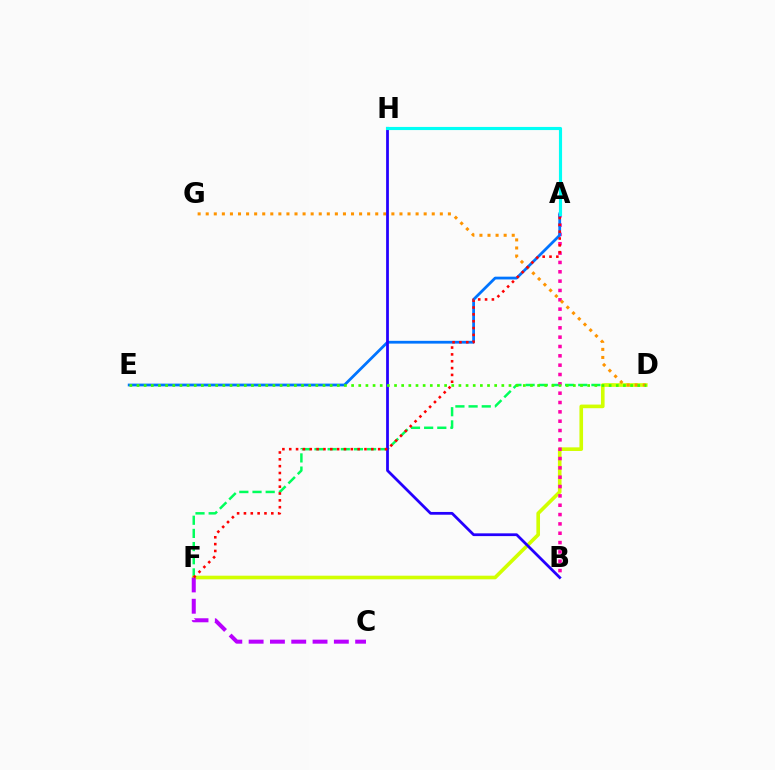{('D', 'F'): [{'color': '#00ff5c', 'line_style': 'dashed', 'thickness': 1.79}, {'color': '#d1ff00', 'line_style': 'solid', 'thickness': 2.61}], ('C', 'F'): [{'color': '#b900ff', 'line_style': 'dashed', 'thickness': 2.89}], ('A', 'B'): [{'color': '#ff00ac', 'line_style': 'dotted', 'thickness': 2.54}], ('D', 'G'): [{'color': '#ff9400', 'line_style': 'dotted', 'thickness': 2.19}], ('A', 'E'): [{'color': '#0074ff', 'line_style': 'solid', 'thickness': 2.0}], ('B', 'H'): [{'color': '#2500ff', 'line_style': 'solid', 'thickness': 1.99}], ('A', 'F'): [{'color': '#ff0000', 'line_style': 'dotted', 'thickness': 1.86}], ('A', 'H'): [{'color': '#00fff6', 'line_style': 'solid', 'thickness': 2.26}], ('D', 'E'): [{'color': '#3dff00', 'line_style': 'dotted', 'thickness': 1.94}]}